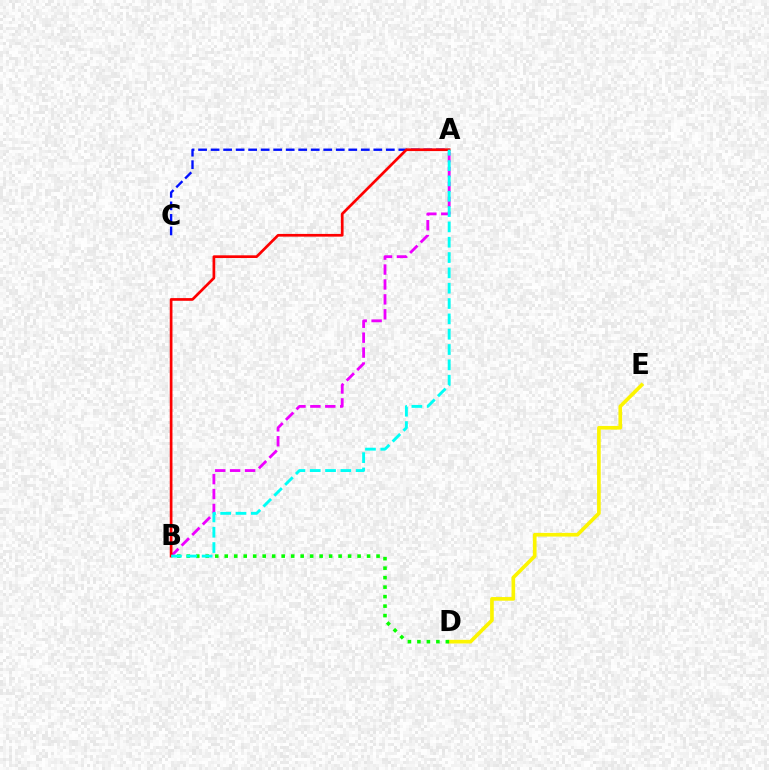{('A', 'B'): [{'color': '#ee00ff', 'line_style': 'dashed', 'thickness': 2.03}, {'color': '#ff0000', 'line_style': 'solid', 'thickness': 1.95}, {'color': '#00fff6', 'line_style': 'dashed', 'thickness': 2.08}], ('A', 'C'): [{'color': '#0010ff', 'line_style': 'dashed', 'thickness': 1.7}], ('D', 'E'): [{'color': '#fcf500', 'line_style': 'solid', 'thickness': 2.63}], ('B', 'D'): [{'color': '#08ff00', 'line_style': 'dotted', 'thickness': 2.58}]}